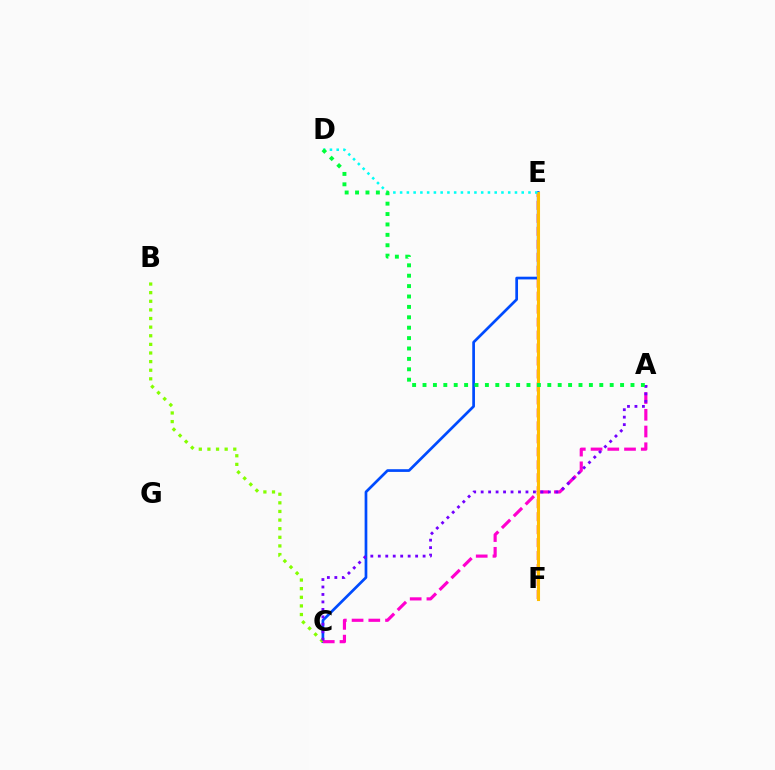{('C', 'E'): [{'color': '#004bff', 'line_style': 'solid', 'thickness': 1.95}], ('B', 'C'): [{'color': '#84ff00', 'line_style': 'dotted', 'thickness': 2.34}], ('A', 'C'): [{'color': '#ff00cf', 'line_style': 'dashed', 'thickness': 2.27}, {'color': '#7200ff', 'line_style': 'dotted', 'thickness': 2.03}], ('E', 'F'): [{'color': '#ff0000', 'line_style': 'dashed', 'thickness': 1.76}, {'color': '#ffbd00', 'line_style': 'solid', 'thickness': 2.22}], ('D', 'E'): [{'color': '#00fff6', 'line_style': 'dotted', 'thickness': 1.84}], ('A', 'D'): [{'color': '#00ff39', 'line_style': 'dotted', 'thickness': 2.83}]}